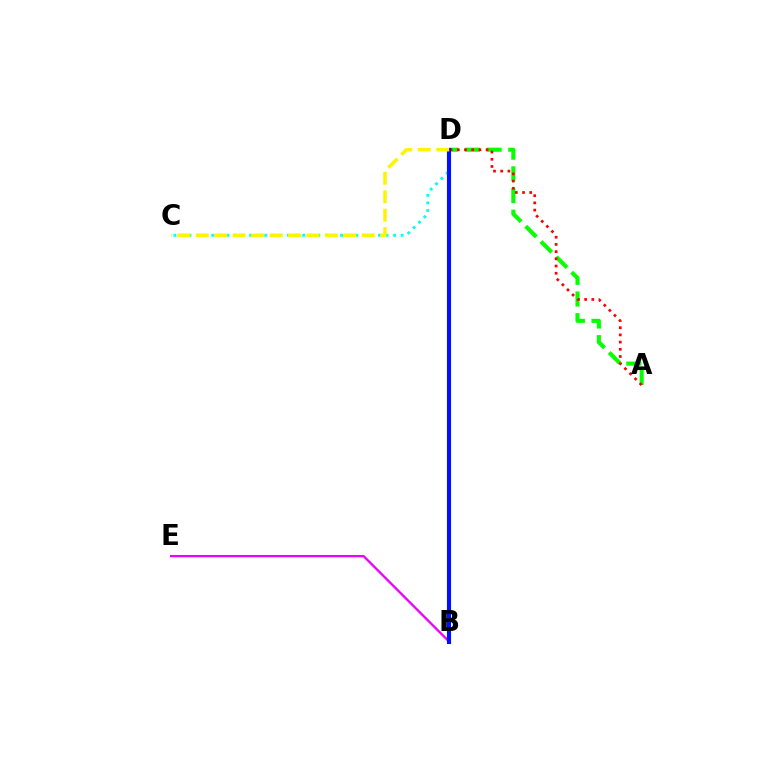{('A', 'D'): [{'color': '#08ff00', 'line_style': 'dashed', 'thickness': 2.94}, {'color': '#ff0000', 'line_style': 'dotted', 'thickness': 1.96}], ('C', 'D'): [{'color': '#00fff6', 'line_style': 'dotted', 'thickness': 2.06}, {'color': '#fcf500', 'line_style': 'dashed', 'thickness': 2.5}], ('B', 'E'): [{'color': '#ee00ff', 'line_style': 'solid', 'thickness': 1.66}], ('B', 'D'): [{'color': '#0010ff', 'line_style': 'solid', 'thickness': 2.95}]}